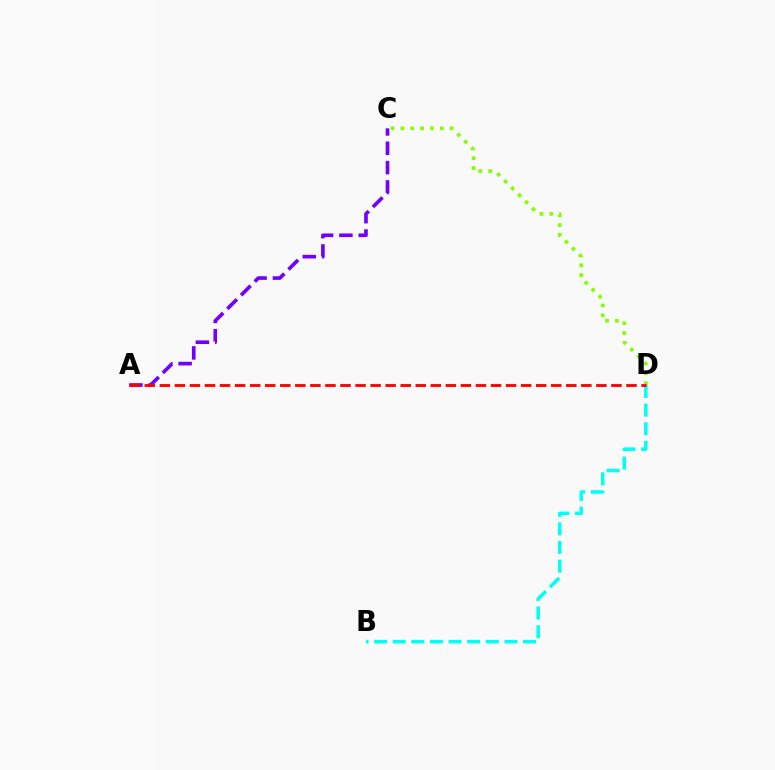{('C', 'D'): [{'color': '#84ff00', 'line_style': 'dotted', 'thickness': 2.67}], ('A', 'C'): [{'color': '#7200ff', 'line_style': 'dashed', 'thickness': 2.63}], ('B', 'D'): [{'color': '#00fff6', 'line_style': 'dashed', 'thickness': 2.53}], ('A', 'D'): [{'color': '#ff0000', 'line_style': 'dashed', 'thickness': 2.04}]}